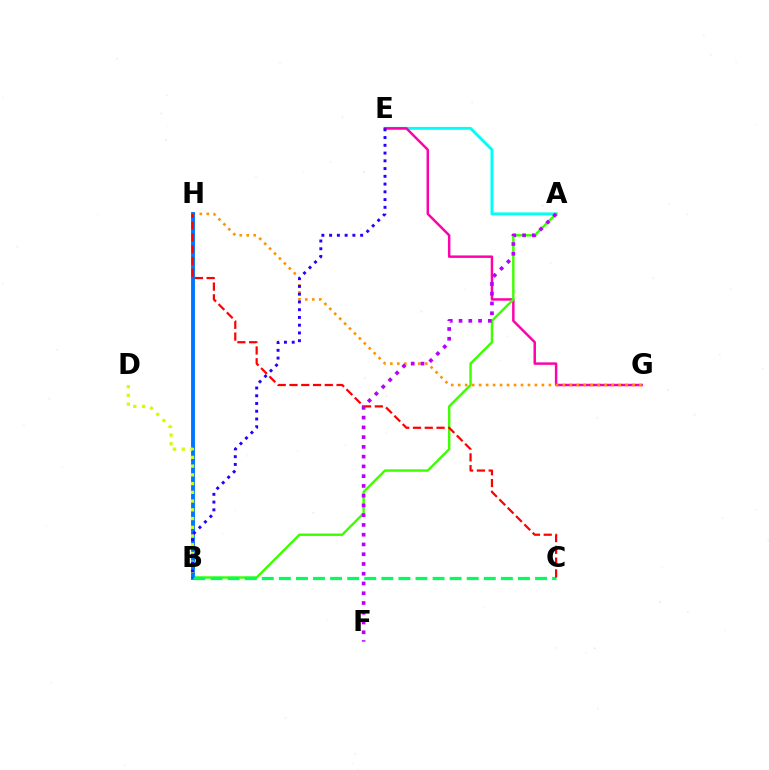{('A', 'E'): [{'color': '#00fff6', 'line_style': 'solid', 'thickness': 2.09}], ('E', 'G'): [{'color': '#ff00ac', 'line_style': 'solid', 'thickness': 1.78}], ('A', 'B'): [{'color': '#3dff00', 'line_style': 'solid', 'thickness': 1.75}], ('G', 'H'): [{'color': '#ff9400', 'line_style': 'dotted', 'thickness': 1.9}], ('B', 'H'): [{'color': '#0074ff', 'line_style': 'solid', 'thickness': 2.79}], ('B', 'C'): [{'color': '#00ff5c', 'line_style': 'dashed', 'thickness': 2.32}], ('C', 'H'): [{'color': '#ff0000', 'line_style': 'dashed', 'thickness': 1.6}], ('B', 'D'): [{'color': '#d1ff00', 'line_style': 'dotted', 'thickness': 2.37}], ('A', 'F'): [{'color': '#b900ff', 'line_style': 'dotted', 'thickness': 2.65}], ('B', 'E'): [{'color': '#2500ff', 'line_style': 'dotted', 'thickness': 2.11}]}